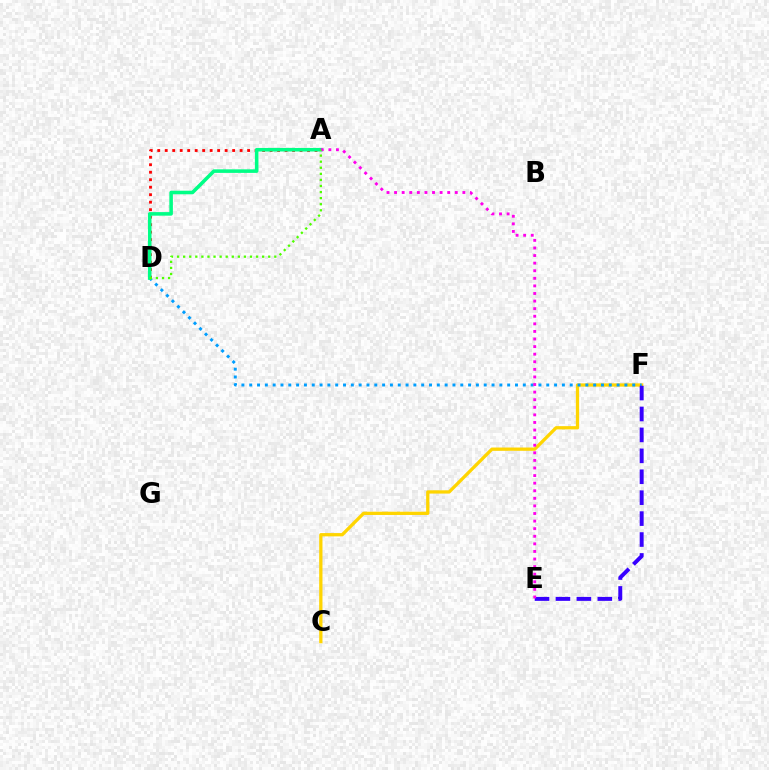{('A', 'D'): [{'color': '#ff0000', 'line_style': 'dotted', 'thickness': 2.03}, {'color': '#00ff86', 'line_style': 'solid', 'thickness': 2.56}, {'color': '#4fff00', 'line_style': 'dotted', 'thickness': 1.65}], ('C', 'F'): [{'color': '#ffd500', 'line_style': 'solid', 'thickness': 2.36}], ('D', 'F'): [{'color': '#009eff', 'line_style': 'dotted', 'thickness': 2.12}], ('E', 'F'): [{'color': '#3700ff', 'line_style': 'dashed', 'thickness': 2.84}], ('A', 'E'): [{'color': '#ff00ed', 'line_style': 'dotted', 'thickness': 2.06}]}